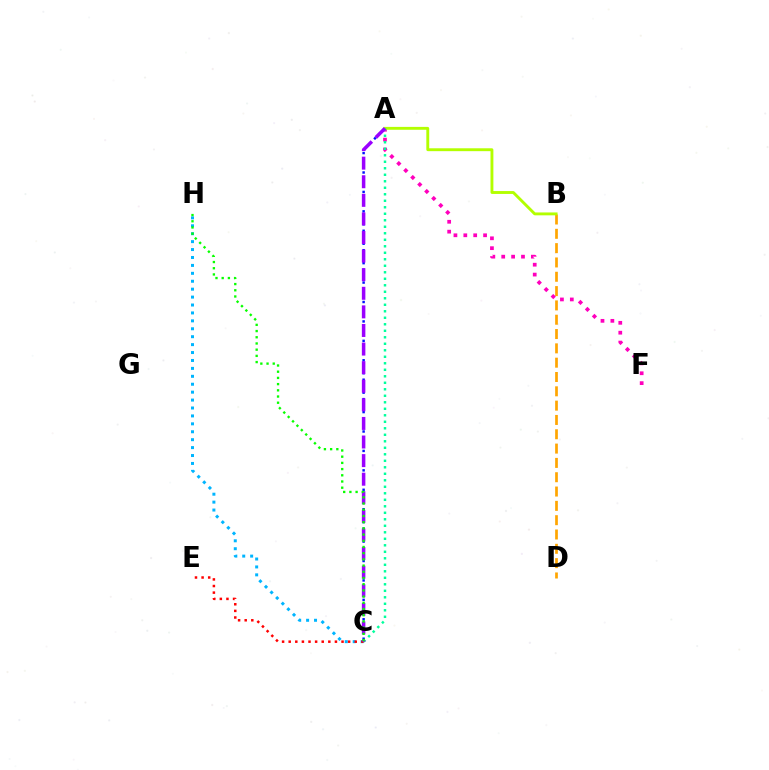{('C', 'H'): [{'color': '#00b5ff', 'line_style': 'dotted', 'thickness': 2.15}, {'color': '#08ff00', 'line_style': 'dotted', 'thickness': 1.69}], ('B', 'D'): [{'color': '#ffa500', 'line_style': 'dashed', 'thickness': 1.95}], ('A', 'C'): [{'color': '#0010ff', 'line_style': 'dotted', 'thickness': 1.76}, {'color': '#00ff9d', 'line_style': 'dotted', 'thickness': 1.77}, {'color': '#9b00ff', 'line_style': 'dashed', 'thickness': 2.53}], ('C', 'E'): [{'color': '#ff0000', 'line_style': 'dotted', 'thickness': 1.79}], ('A', 'F'): [{'color': '#ff00bd', 'line_style': 'dotted', 'thickness': 2.69}], ('A', 'B'): [{'color': '#b3ff00', 'line_style': 'solid', 'thickness': 2.07}]}